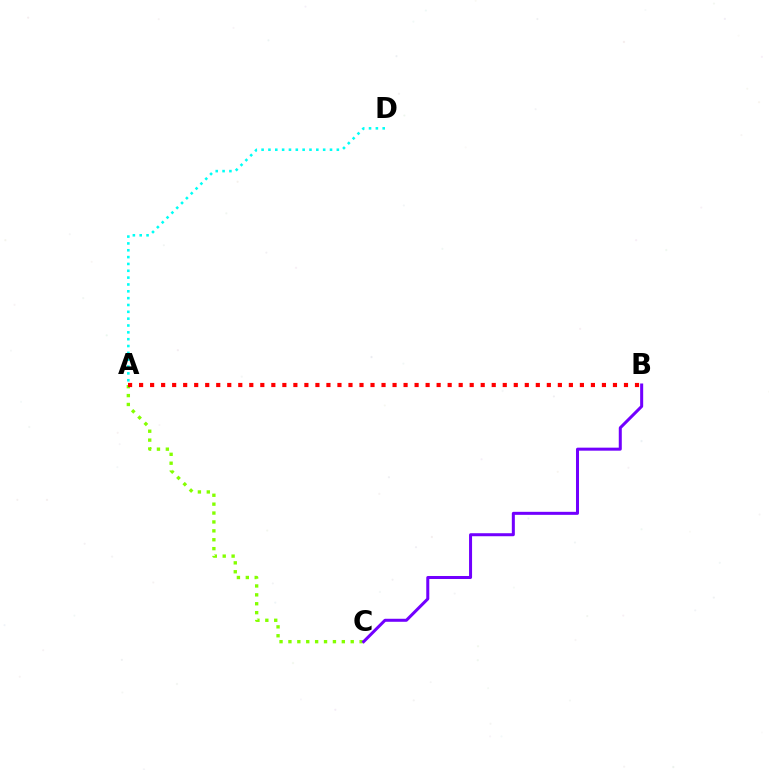{('A', 'C'): [{'color': '#84ff00', 'line_style': 'dotted', 'thickness': 2.42}], ('B', 'C'): [{'color': '#7200ff', 'line_style': 'solid', 'thickness': 2.17}], ('A', 'D'): [{'color': '#00fff6', 'line_style': 'dotted', 'thickness': 1.86}], ('A', 'B'): [{'color': '#ff0000', 'line_style': 'dotted', 'thickness': 2.99}]}